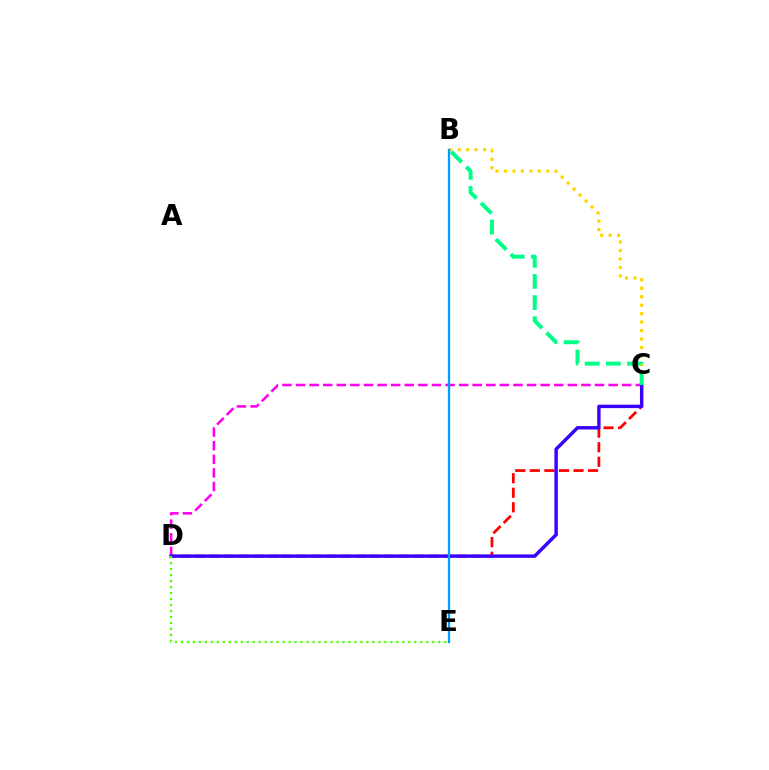{('C', 'D'): [{'color': '#ff00ed', 'line_style': 'dashed', 'thickness': 1.85}, {'color': '#ff0000', 'line_style': 'dashed', 'thickness': 1.98}, {'color': '#3700ff', 'line_style': 'solid', 'thickness': 2.46}], ('B', 'C'): [{'color': '#ffd500', 'line_style': 'dotted', 'thickness': 2.3}, {'color': '#00ff86', 'line_style': 'dashed', 'thickness': 2.88}], ('B', 'E'): [{'color': '#009eff', 'line_style': 'solid', 'thickness': 1.66}], ('D', 'E'): [{'color': '#4fff00', 'line_style': 'dotted', 'thickness': 1.63}]}